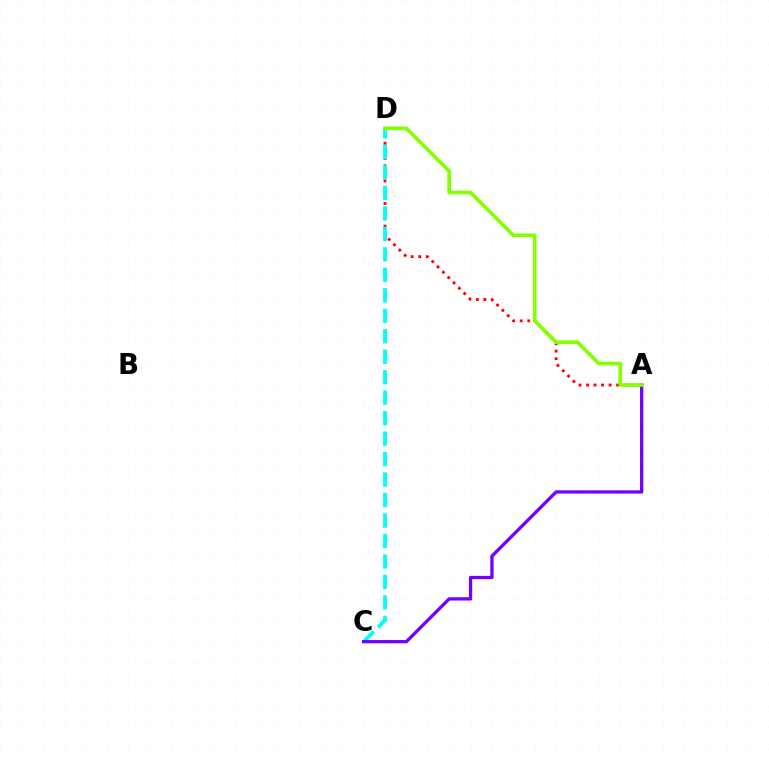{('A', 'D'): [{'color': '#ff0000', 'line_style': 'dotted', 'thickness': 2.05}, {'color': '#84ff00', 'line_style': 'solid', 'thickness': 2.63}], ('C', 'D'): [{'color': '#00fff6', 'line_style': 'dashed', 'thickness': 2.78}], ('A', 'C'): [{'color': '#7200ff', 'line_style': 'solid', 'thickness': 2.37}]}